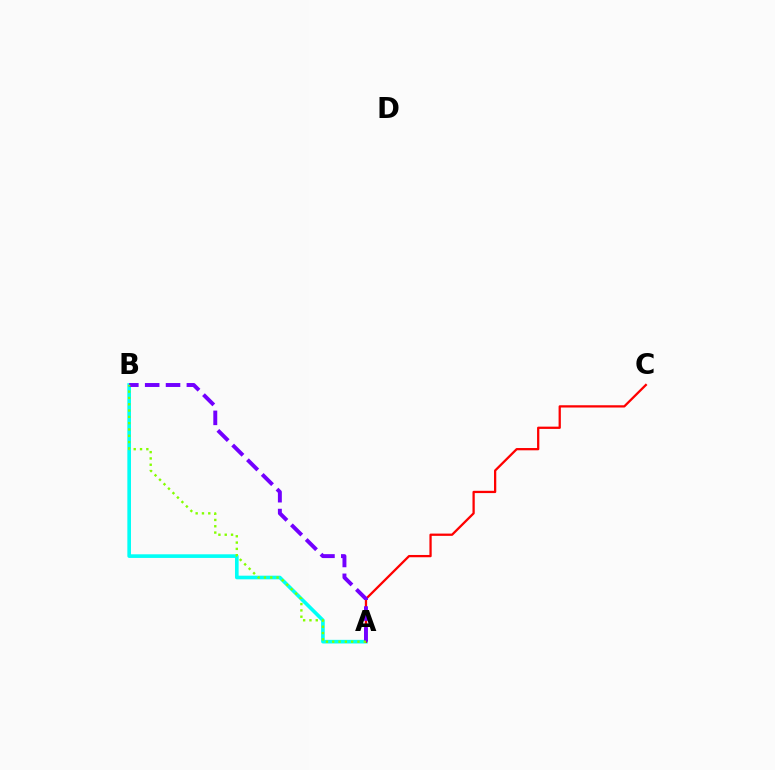{('A', 'B'): [{'color': '#00fff6', 'line_style': 'solid', 'thickness': 2.62}, {'color': '#7200ff', 'line_style': 'dashed', 'thickness': 2.83}, {'color': '#84ff00', 'line_style': 'dotted', 'thickness': 1.71}], ('A', 'C'): [{'color': '#ff0000', 'line_style': 'solid', 'thickness': 1.64}]}